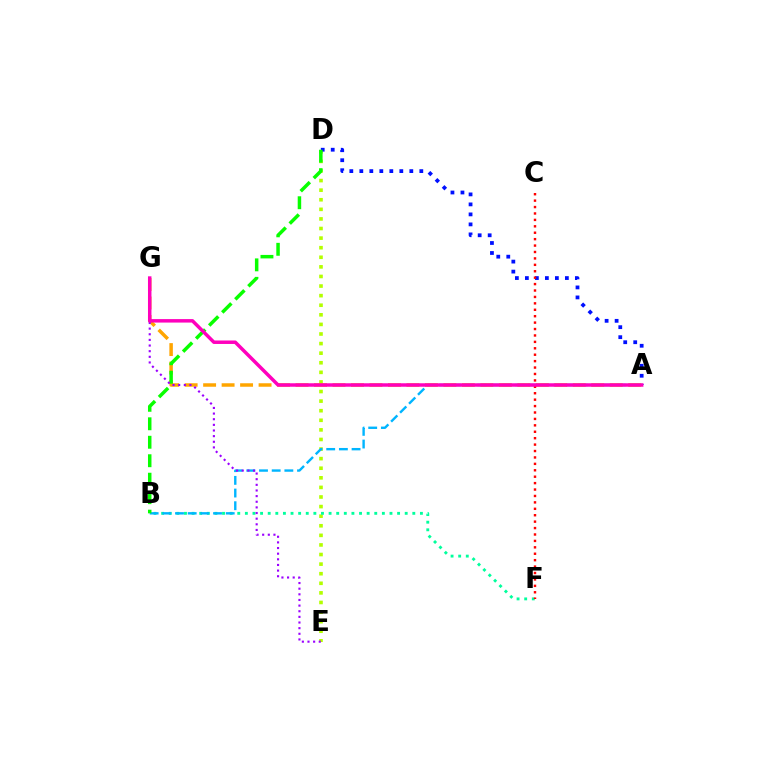{('D', 'E'): [{'color': '#b3ff00', 'line_style': 'dotted', 'thickness': 2.61}], ('B', 'F'): [{'color': '#00ff9d', 'line_style': 'dotted', 'thickness': 2.07}], ('A', 'B'): [{'color': '#00b5ff', 'line_style': 'dashed', 'thickness': 1.72}], ('A', 'D'): [{'color': '#0010ff', 'line_style': 'dotted', 'thickness': 2.72}], ('A', 'G'): [{'color': '#ffa500', 'line_style': 'dashed', 'thickness': 2.51}, {'color': '#ff00bd', 'line_style': 'solid', 'thickness': 2.5}], ('B', 'D'): [{'color': '#08ff00', 'line_style': 'dashed', 'thickness': 2.51}], ('C', 'F'): [{'color': '#ff0000', 'line_style': 'dotted', 'thickness': 1.74}], ('E', 'G'): [{'color': '#9b00ff', 'line_style': 'dotted', 'thickness': 1.53}]}